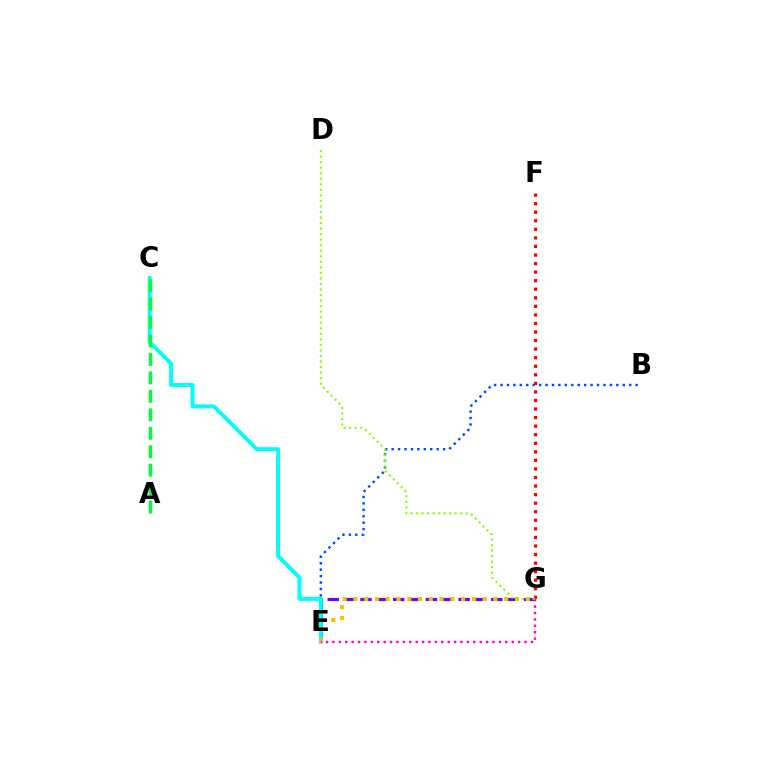{('E', 'G'): [{'color': '#7200ff', 'line_style': 'dashed', 'thickness': 2.22}, {'color': '#ffbd00', 'line_style': 'dotted', 'thickness': 2.93}, {'color': '#ff00cf', 'line_style': 'dotted', 'thickness': 1.74}], ('B', 'E'): [{'color': '#004bff', 'line_style': 'dotted', 'thickness': 1.75}], ('C', 'E'): [{'color': '#00fff6', 'line_style': 'solid', 'thickness': 2.82}], ('A', 'C'): [{'color': '#00ff39', 'line_style': 'dashed', 'thickness': 2.51}], ('F', 'G'): [{'color': '#ff0000', 'line_style': 'dotted', 'thickness': 2.33}], ('D', 'G'): [{'color': '#84ff00', 'line_style': 'dotted', 'thickness': 1.5}]}